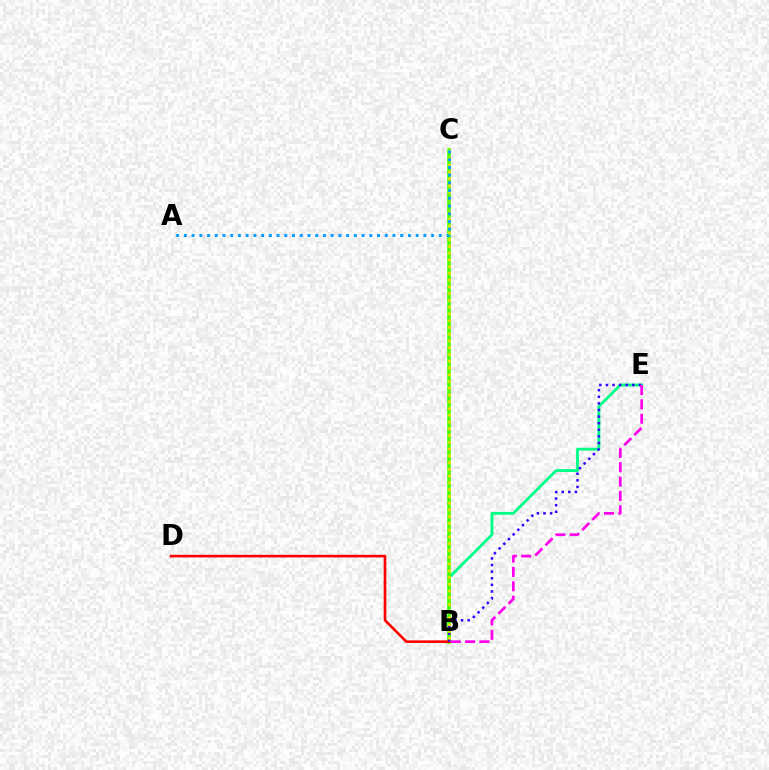{('B', 'E'): [{'color': '#00ff86', 'line_style': 'solid', 'thickness': 2.05}, {'color': '#3700ff', 'line_style': 'dotted', 'thickness': 1.79}, {'color': '#ff00ed', 'line_style': 'dashed', 'thickness': 1.95}], ('B', 'C'): [{'color': '#4fff00', 'line_style': 'solid', 'thickness': 2.59}, {'color': '#ffd500', 'line_style': 'dotted', 'thickness': 1.84}], ('B', 'D'): [{'color': '#ff0000', 'line_style': 'solid', 'thickness': 1.9}], ('A', 'C'): [{'color': '#009eff', 'line_style': 'dotted', 'thickness': 2.1}]}